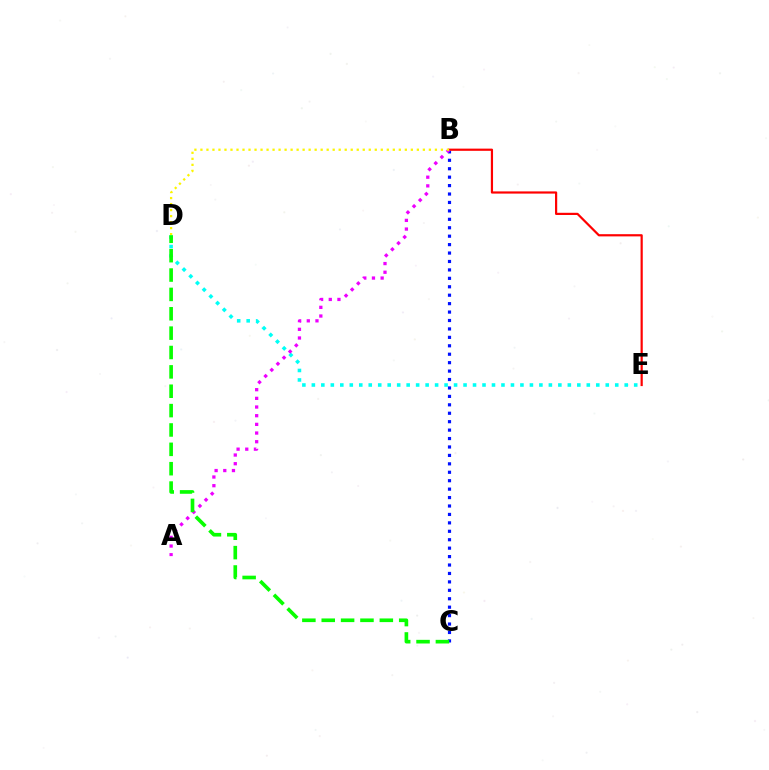{('B', 'C'): [{'color': '#0010ff', 'line_style': 'dotted', 'thickness': 2.29}], ('D', 'E'): [{'color': '#00fff6', 'line_style': 'dotted', 'thickness': 2.58}], ('B', 'E'): [{'color': '#ff0000', 'line_style': 'solid', 'thickness': 1.58}], ('A', 'B'): [{'color': '#ee00ff', 'line_style': 'dotted', 'thickness': 2.36}], ('B', 'D'): [{'color': '#fcf500', 'line_style': 'dotted', 'thickness': 1.63}], ('C', 'D'): [{'color': '#08ff00', 'line_style': 'dashed', 'thickness': 2.63}]}